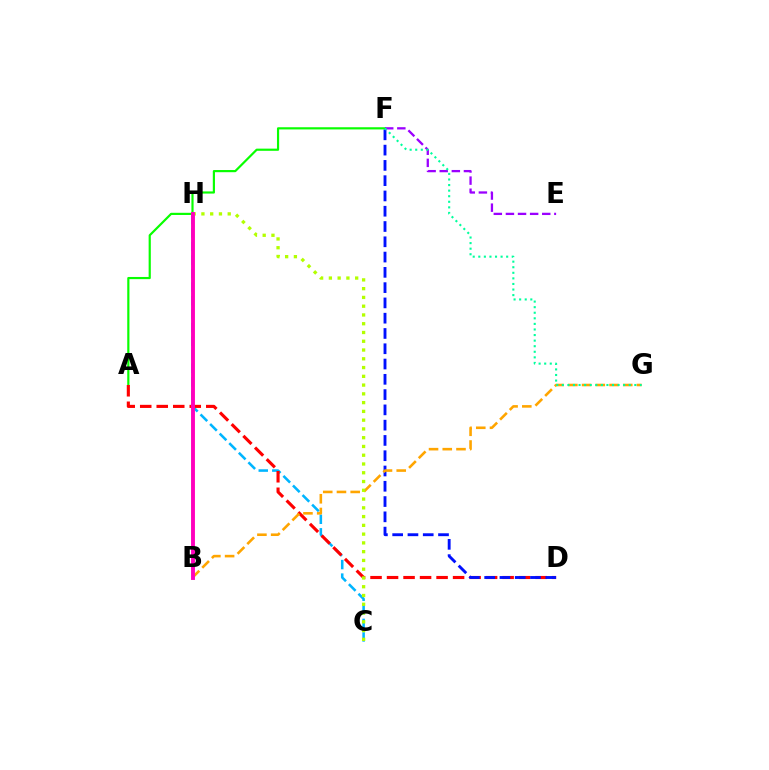{('A', 'F'): [{'color': '#08ff00', 'line_style': 'solid', 'thickness': 1.57}], ('C', 'H'): [{'color': '#00b5ff', 'line_style': 'dashed', 'thickness': 1.84}, {'color': '#b3ff00', 'line_style': 'dotted', 'thickness': 2.38}], ('A', 'D'): [{'color': '#ff0000', 'line_style': 'dashed', 'thickness': 2.24}], ('E', 'F'): [{'color': '#9b00ff', 'line_style': 'dashed', 'thickness': 1.64}], ('D', 'F'): [{'color': '#0010ff', 'line_style': 'dashed', 'thickness': 2.08}], ('B', 'G'): [{'color': '#ffa500', 'line_style': 'dashed', 'thickness': 1.86}], ('B', 'H'): [{'color': '#ff00bd', 'line_style': 'solid', 'thickness': 2.8}], ('F', 'G'): [{'color': '#00ff9d', 'line_style': 'dotted', 'thickness': 1.51}]}